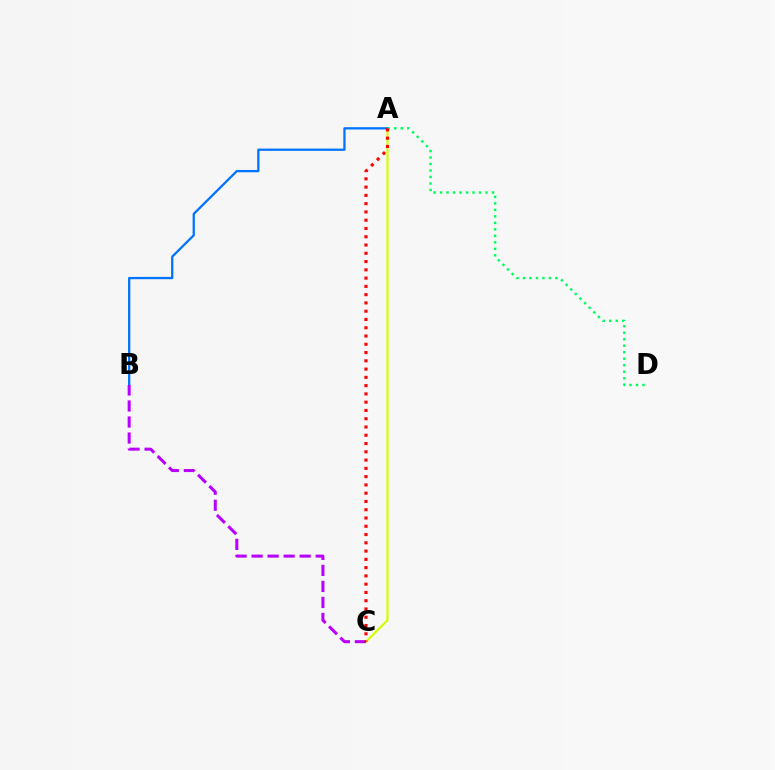{('A', 'C'): [{'color': '#d1ff00', 'line_style': 'solid', 'thickness': 1.59}, {'color': '#ff0000', 'line_style': 'dotted', 'thickness': 2.25}], ('A', 'B'): [{'color': '#0074ff', 'line_style': 'solid', 'thickness': 1.64}], ('B', 'C'): [{'color': '#b900ff', 'line_style': 'dashed', 'thickness': 2.18}], ('A', 'D'): [{'color': '#00ff5c', 'line_style': 'dotted', 'thickness': 1.76}]}